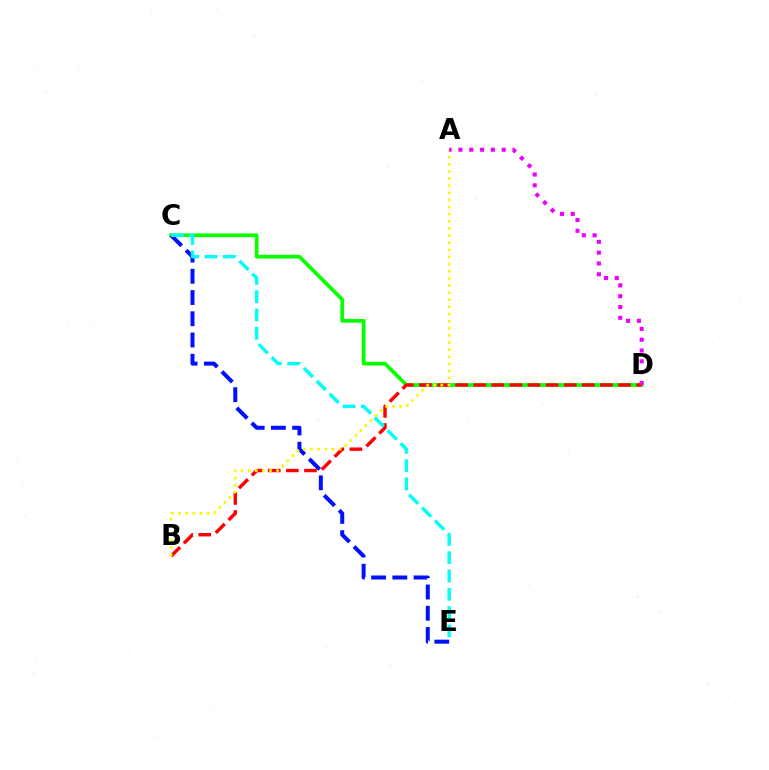{('C', 'D'): [{'color': '#08ff00', 'line_style': 'solid', 'thickness': 2.67}], ('B', 'D'): [{'color': '#ff0000', 'line_style': 'dashed', 'thickness': 2.46}], ('C', 'E'): [{'color': '#0010ff', 'line_style': 'dashed', 'thickness': 2.88}, {'color': '#00fff6', 'line_style': 'dashed', 'thickness': 2.48}], ('A', 'B'): [{'color': '#fcf500', 'line_style': 'dotted', 'thickness': 1.94}], ('A', 'D'): [{'color': '#ee00ff', 'line_style': 'dotted', 'thickness': 2.94}]}